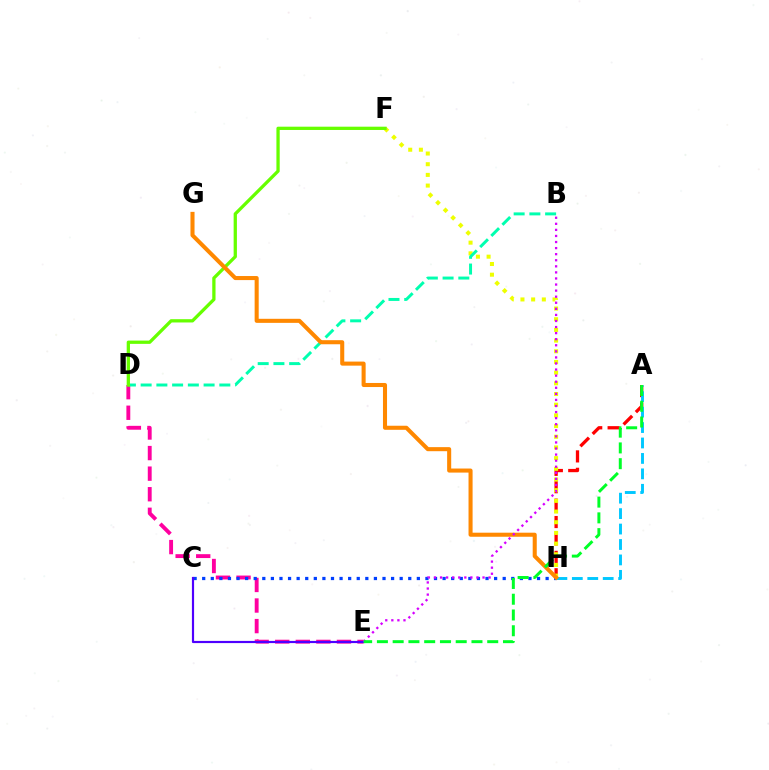{('A', 'H'): [{'color': '#ff0000', 'line_style': 'dashed', 'thickness': 2.36}, {'color': '#00c7ff', 'line_style': 'dashed', 'thickness': 2.1}], ('F', 'H'): [{'color': '#eeff00', 'line_style': 'dotted', 'thickness': 2.9}], ('D', 'E'): [{'color': '#ff00a0', 'line_style': 'dashed', 'thickness': 2.79}], ('B', 'D'): [{'color': '#00ffaf', 'line_style': 'dashed', 'thickness': 2.14}], ('C', 'H'): [{'color': '#003fff', 'line_style': 'dotted', 'thickness': 2.33}], ('D', 'F'): [{'color': '#66ff00', 'line_style': 'solid', 'thickness': 2.36}], ('G', 'H'): [{'color': '#ff8800', 'line_style': 'solid', 'thickness': 2.92}], ('C', 'E'): [{'color': '#4f00ff', 'line_style': 'solid', 'thickness': 1.57}], ('B', 'E'): [{'color': '#d600ff', 'line_style': 'dotted', 'thickness': 1.65}], ('A', 'E'): [{'color': '#00ff27', 'line_style': 'dashed', 'thickness': 2.14}]}